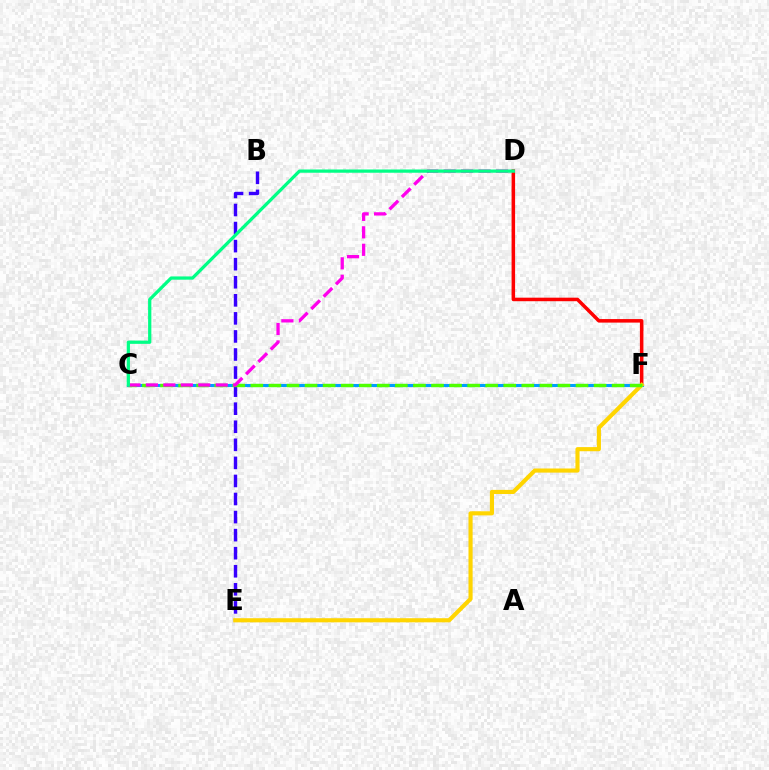{('D', 'F'): [{'color': '#ff0000', 'line_style': 'solid', 'thickness': 2.54}], ('C', 'F'): [{'color': '#009eff', 'line_style': 'solid', 'thickness': 2.21}, {'color': '#4fff00', 'line_style': 'dashed', 'thickness': 2.45}], ('B', 'E'): [{'color': '#3700ff', 'line_style': 'dashed', 'thickness': 2.45}], ('E', 'F'): [{'color': '#ffd500', 'line_style': 'solid', 'thickness': 2.97}], ('C', 'D'): [{'color': '#ff00ed', 'line_style': 'dashed', 'thickness': 2.37}, {'color': '#00ff86', 'line_style': 'solid', 'thickness': 2.34}]}